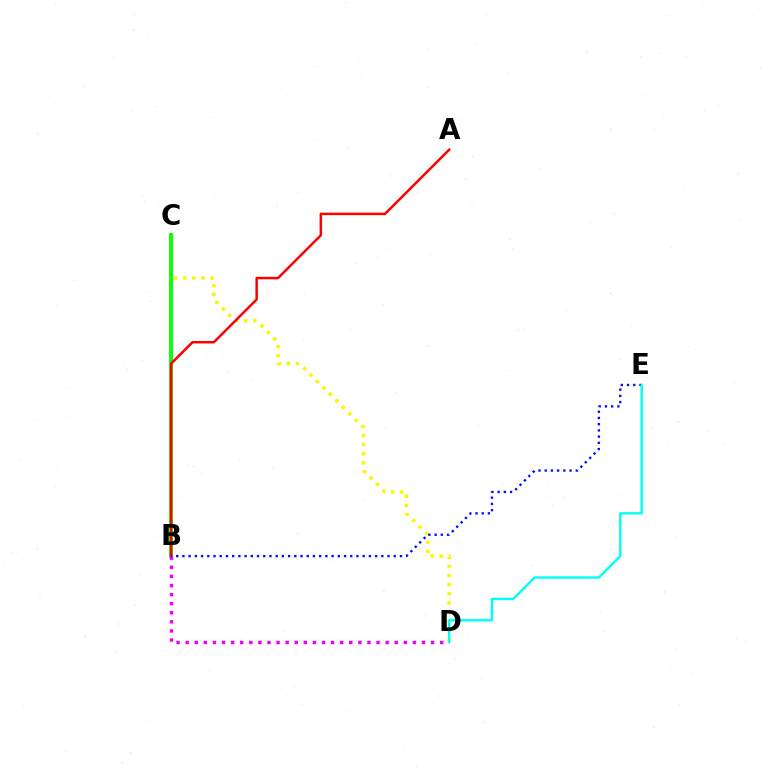{('C', 'D'): [{'color': '#fcf500', 'line_style': 'dotted', 'thickness': 2.48}], ('B', 'C'): [{'color': '#08ff00', 'line_style': 'solid', 'thickness': 2.77}], ('A', 'B'): [{'color': '#ff0000', 'line_style': 'solid', 'thickness': 1.79}], ('B', 'D'): [{'color': '#ee00ff', 'line_style': 'dotted', 'thickness': 2.47}], ('B', 'E'): [{'color': '#0010ff', 'line_style': 'dotted', 'thickness': 1.69}], ('D', 'E'): [{'color': '#00fff6', 'line_style': 'solid', 'thickness': 1.72}]}